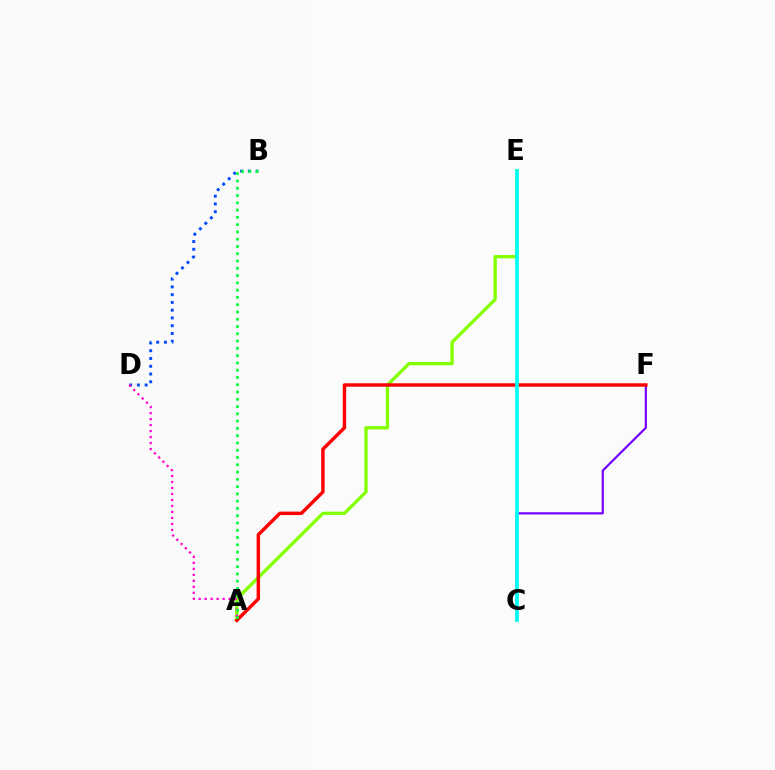{('C', 'F'): [{'color': '#7200ff', 'line_style': 'solid', 'thickness': 1.58}], ('C', 'E'): [{'color': '#ffbd00', 'line_style': 'solid', 'thickness': 1.61}, {'color': '#00fff6', 'line_style': 'solid', 'thickness': 2.65}], ('B', 'D'): [{'color': '#004bff', 'line_style': 'dotted', 'thickness': 2.11}], ('A', 'E'): [{'color': '#84ff00', 'line_style': 'solid', 'thickness': 2.37}], ('A', 'D'): [{'color': '#ff00cf', 'line_style': 'dotted', 'thickness': 1.63}], ('A', 'F'): [{'color': '#ff0000', 'line_style': 'solid', 'thickness': 2.48}], ('A', 'B'): [{'color': '#00ff39', 'line_style': 'dotted', 'thickness': 1.98}]}